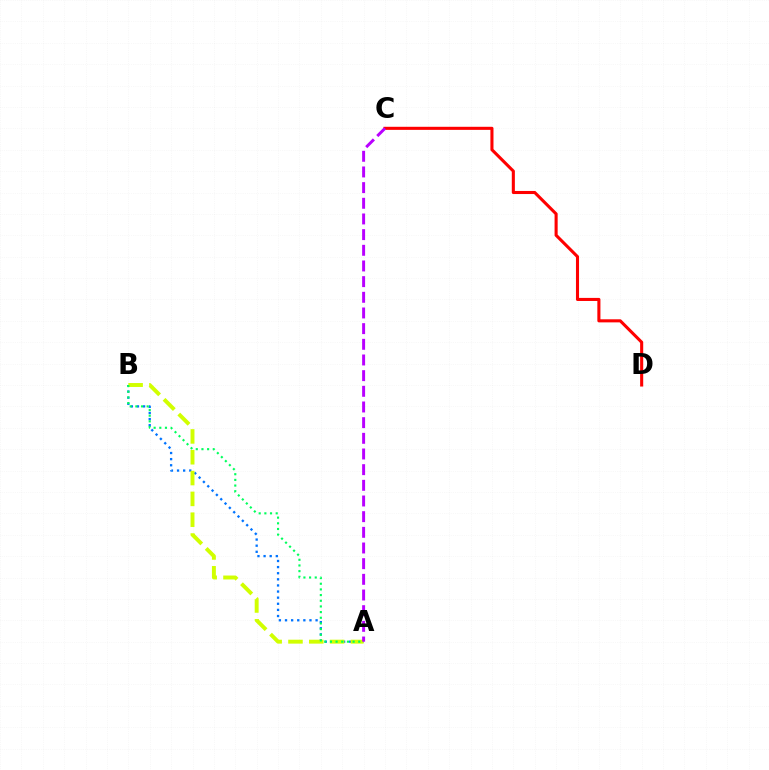{('A', 'B'): [{'color': '#0074ff', 'line_style': 'dotted', 'thickness': 1.66}, {'color': '#d1ff00', 'line_style': 'dashed', 'thickness': 2.83}, {'color': '#00ff5c', 'line_style': 'dotted', 'thickness': 1.54}], ('C', 'D'): [{'color': '#ff0000', 'line_style': 'solid', 'thickness': 2.22}], ('A', 'C'): [{'color': '#b900ff', 'line_style': 'dashed', 'thickness': 2.13}]}